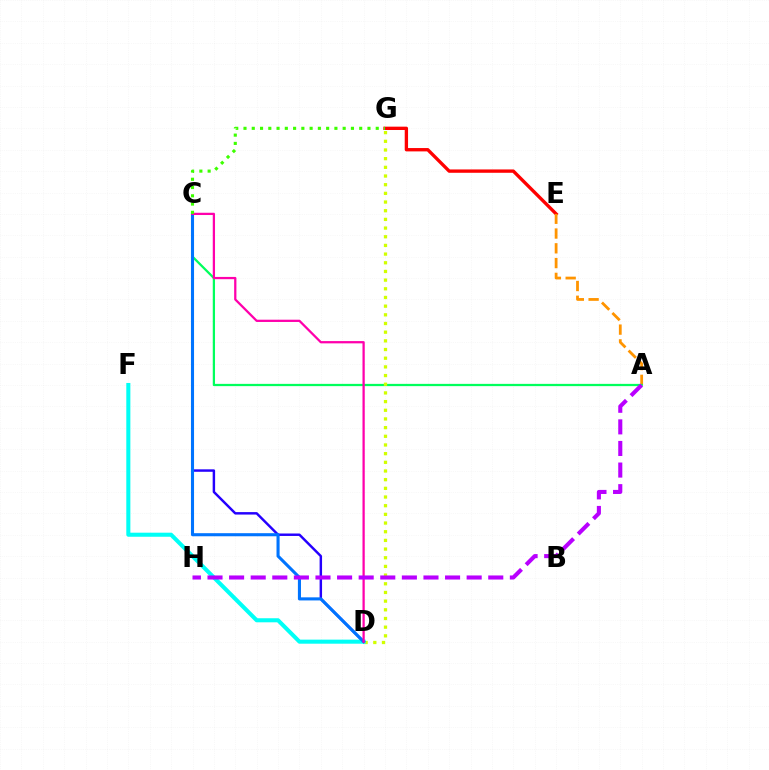{('E', 'G'): [{'color': '#ff0000', 'line_style': 'solid', 'thickness': 2.41}], ('A', 'E'): [{'color': '#ff9400', 'line_style': 'dashed', 'thickness': 2.01}], ('C', 'D'): [{'color': '#2500ff', 'line_style': 'solid', 'thickness': 1.77}, {'color': '#0074ff', 'line_style': 'solid', 'thickness': 2.22}, {'color': '#ff00ac', 'line_style': 'solid', 'thickness': 1.63}], ('A', 'C'): [{'color': '#00ff5c', 'line_style': 'solid', 'thickness': 1.62}], ('D', 'G'): [{'color': '#d1ff00', 'line_style': 'dotted', 'thickness': 2.36}], ('D', 'F'): [{'color': '#00fff6', 'line_style': 'solid', 'thickness': 2.93}], ('A', 'H'): [{'color': '#b900ff', 'line_style': 'dashed', 'thickness': 2.93}], ('C', 'G'): [{'color': '#3dff00', 'line_style': 'dotted', 'thickness': 2.25}]}